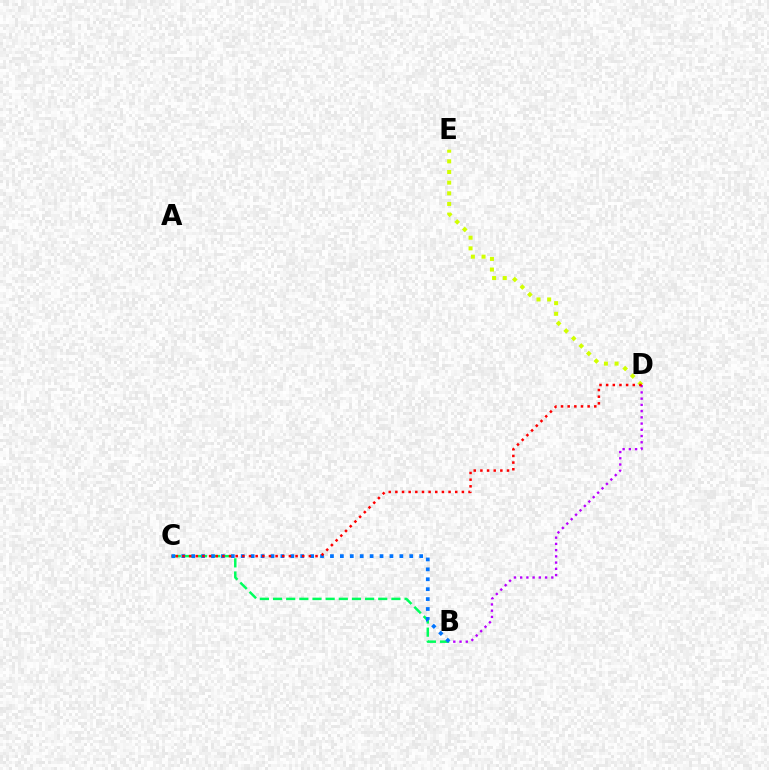{('B', 'C'): [{'color': '#00ff5c', 'line_style': 'dashed', 'thickness': 1.79}, {'color': '#0074ff', 'line_style': 'dotted', 'thickness': 2.69}], ('D', 'E'): [{'color': '#d1ff00', 'line_style': 'dotted', 'thickness': 2.89}], ('B', 'D'): [{'color': '#b900ff', 'line_style': 'dotted', 'thickness': 1.69}], ('C', 'D'): [{'color': '#ff0000', 'line_style': 'dotted', 'thickness': 1.81}]}